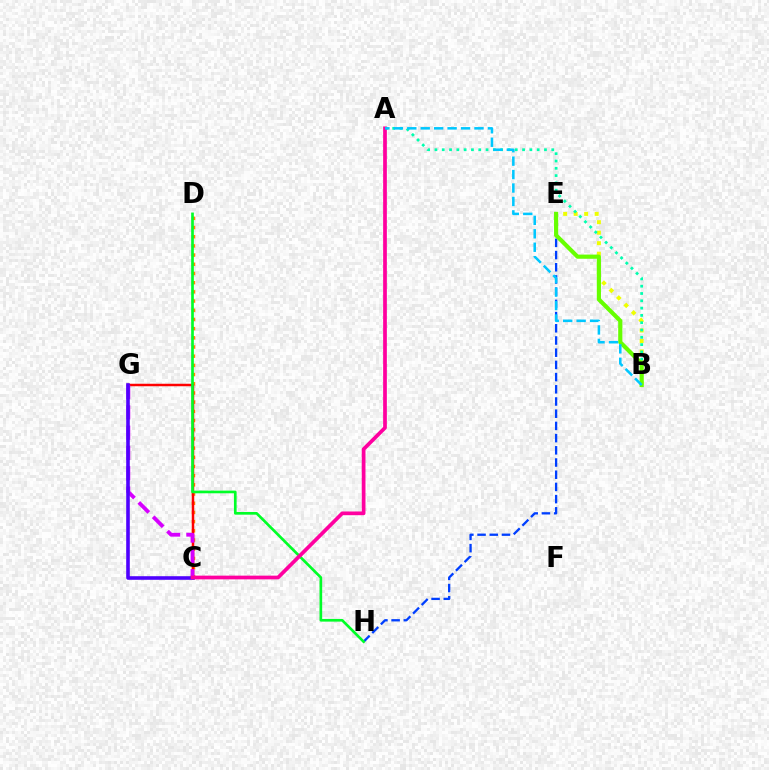{('B', 'E'): [{'color': '#eeff00', 'line_style': 'dotted', 'thickness': 2.85}, {'color': '#66ff00', 'line_style': 'solid', 'thickness': 3.0}], ('C', 'D'): [{'color': '#ff8800', 'line_style': 'dotted', 'thickness': 2.5}], ('C', 'G'): [{'color': '#ff0000', 'line_style': 'solid', 'thickness': 1.79}, {'color': '#d600ff', 'line_style': 'dashed', 'thickness': 2.76}, {'color': '#4f00ff', 'line_style': 'solid', 'thickness': 2.59}], ('E', 'H'): [{'color': '#003fff', 'line_style': 'dashed', 'thickness': 1.66}], ('A', 'B'): [{'color': '#00ffaf', 'line_style': 'dotted', 'thickness': 1.98}, {'color': '#00c7ff', 'line_style': 'dashed', 'thickness': 1.83}], ('D', 'H'): [{'color': '#00ff27', 'line_style': 'solid', 'thickness': 1.93}], ('A', 'C'): [{'color': '#ff00a0', 'line_style': 'solid', 'thickness': 2.68}]}